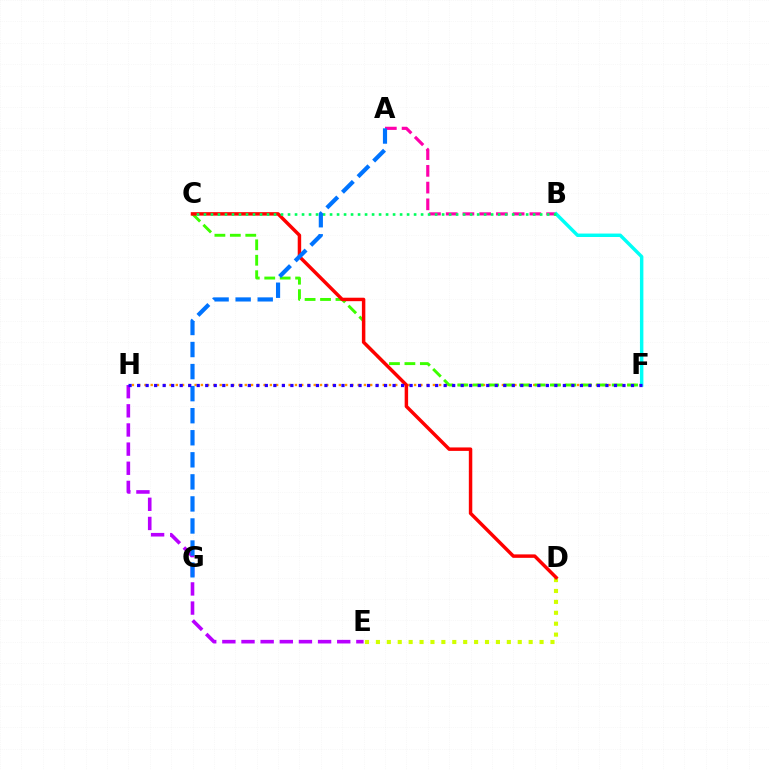{('F', 'H'): [{'color': '#ff9400', 'line_style': 'dotted', 'thickness': 1.7}, {'color': '#2500ff', 'line_style': 'dotted', 'thickness': 2.31}], ('D', 'E'): [{'color': '#d1ff00', 'line_style': 'dotted', 'thickness': 2.96}], ('C', 'F'): [{'color': '#3dff00', 'line_style': 'dashed', 'thickness': 2.1}], ('A', 'B'): [{'color': '#ff00ac', 'line_style': 'dashed', 'thickness': 2.27}], ('E', 'H'): [{'color': '#b900ff', 'line_style': 'dashed', 'thickness': 2.6}], ('B', 'F'): [{'color': '#00fff6', 'line_style': 'solid', 'thickness': 2.48}], ('C', 'D'): [{'color': '#ff0000', 'line_style': 'solid', 'thickness': 2.49}], ('B', 'C'): [{'color': '#00ff5c', 'line_style': 'dotted', 'thickness': 1.9}], ('A', 'G'): [{'color': '#0074ff', 'line_style': 'dashed', 'thickness': 3.0}]}